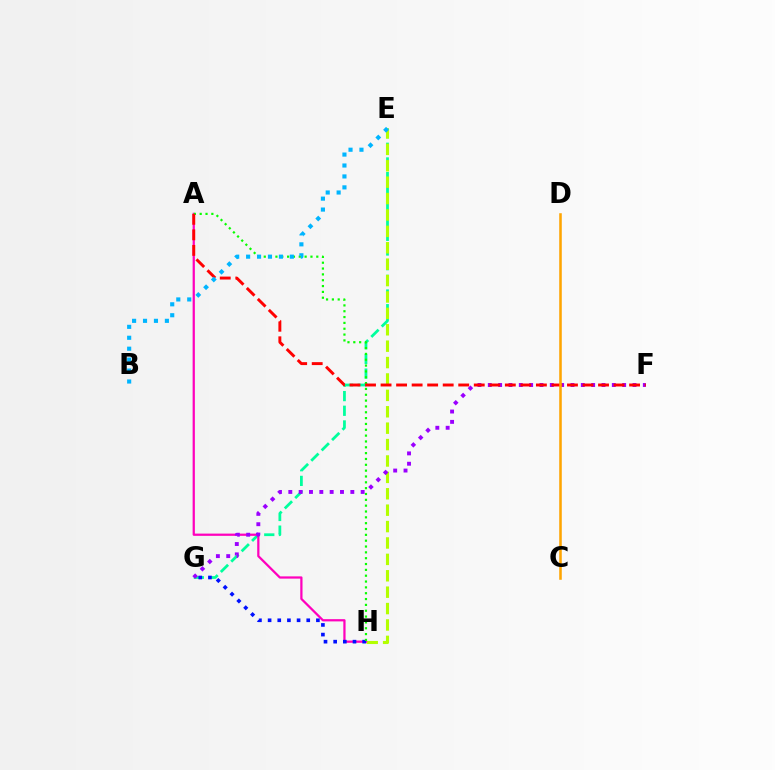{('E', 'G'): [{'color': '#00ff9d', 'line_style': 'dashed', 'thickness': 1.99}], ('E', 'H'): [{'color': '#b3ff00', 'line_style': 'dashed', 'thickness': 2.23}], ('A', 'H'): [{'color': '#ff00bd', 'line_style': 'solid', 'thickness': 1.61}, {'color': '#08ff00', 'line_style': 'dotted', 'thickness': 1.59}], ('F', 'G'): [{'color': '#9b00ff', 'line_style': 'dotted', 'thickness': 2.81}], ('G', 'H'): [{'color': '#0010ff', 'line_style': 'dotted', 'thickness': 2.63}], ('A', 'F'): [{'color': '#ff0000', 'line_style': 'dashed', 'thickness': 2.11}], ('B', 'E'): [{'color': '#00b5ff', 'line_style': 'dotted', 'thickness': 2.97}], ('C', 'D'): [{'color': '#ffa500', 'line_style': 'solid', 'thickness': 1.84}]}